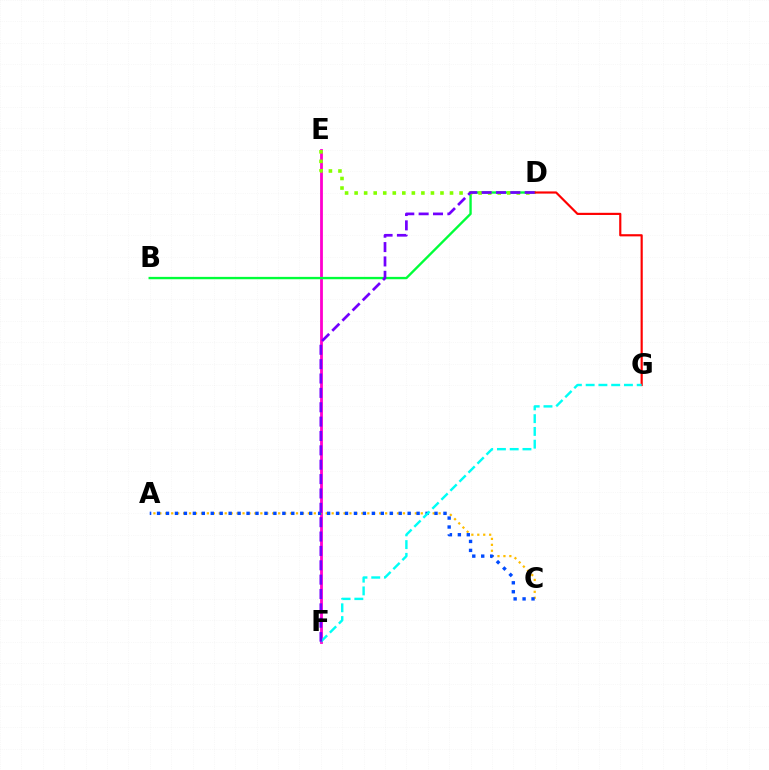{('E', 'F'): [{'color': '#ff00cf', 'line_style': 'solid', 'thickness': 2.01}], ('A', 'C'): [{'color': '#ffbd00', 'line_style': 'dotted', 'thickness': 1.61}, {'color': '#004bff', 'line_style': 'dotted', 'thickness': 2.43}], ('B', 'D'): [{'color': '#00ff39', 'line_style': 'solid', 'thickness': 1.7}], ('D', 'G'): [{'color': '#ff0000', 'line_style': 'solid', 'thickness': 1.56}], ('F', 'G'): [{'color': '#00fff6', 'line_style': 'dashed', 'thickness': 1.73}], ('D', 'E'): [{'color': '#84ff00', 'line_style': 'dotted', 'thickness': 2.59}], ('D', 'F'): [{'color': '#7200ff', 'line_style': 'dashed', 'thickness': 1.95}]}